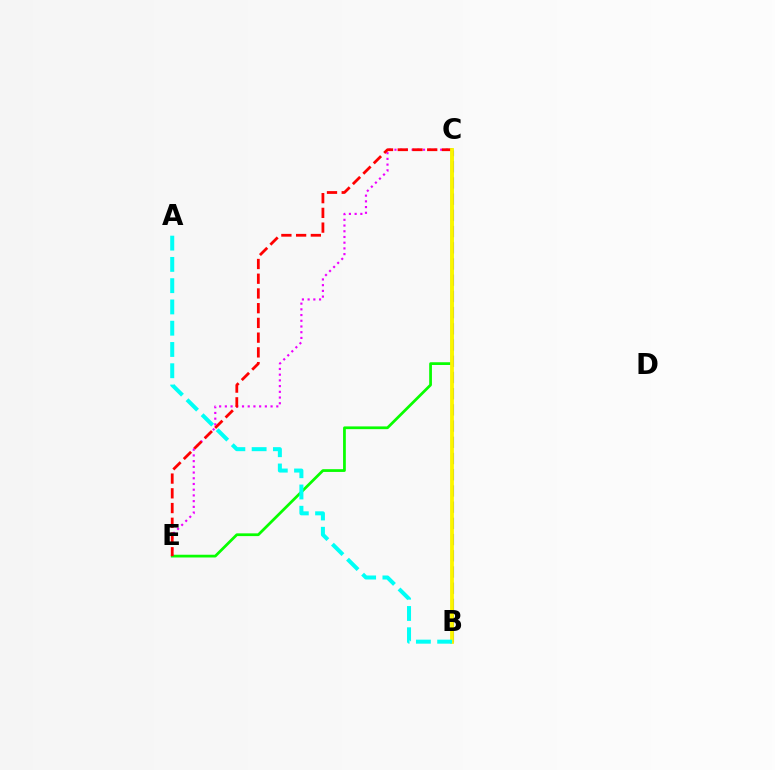{('C', 'E'): [{'color': '#08ff00', 'line_style': 'solid', 'thickness': 1.98}, {'color': '#ee00ff', 'line_style': 'dotted', 'thickness': 1.55}, {'color': '#ff0000', 'line_style': 'dashed', 'thickness': 2.0}], ('B', 'C'): [{'color': '#0010ff', 'line_style': 'dashed', 'thickness': 2.2}, {'color': '#fcf500', 'line_style': 'solid', 'thickness': 2.74}], ('A', 'B'): [{'color': '#00fff6', 'line_style': 'dashed', 'thickness': 2.89}]}